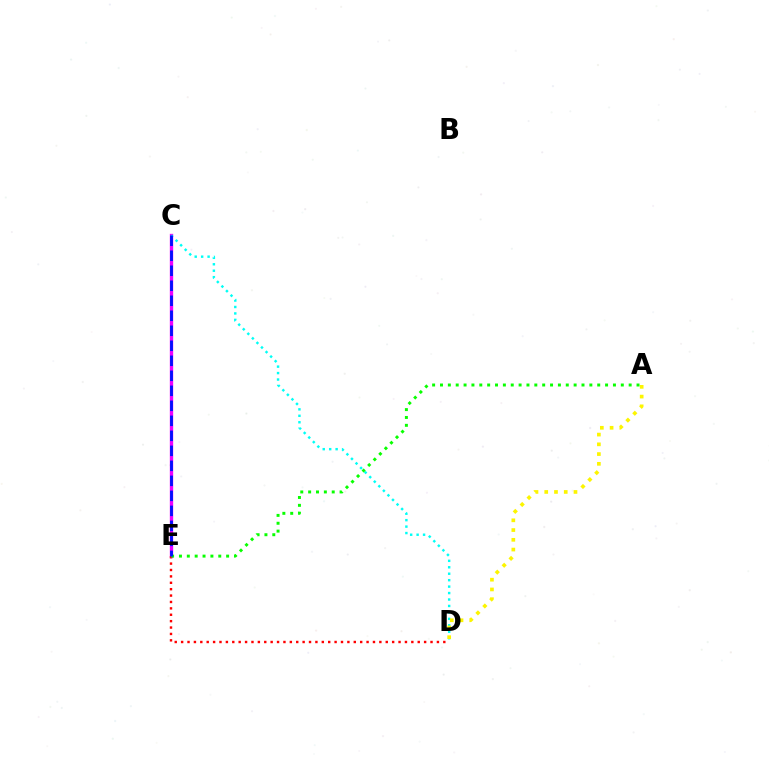{('C', 'E'): [{'color': '#ee00ff', 'line_style': 'solid', 'thickness': 2.41}, {'color': '#0010ff', 'line_style': 'dashed', 'thickness': 2.04}], ('D', 'E'): [{'color': '#ff0000', 'line_style': 'dotted', 'thickness': 1.74}], ('C', 'D'): [{'color': '#00fff6', 'line_style': 'dotted', 'thickness': 1.75}], ('A', 'D'): [{'color': '#fcf500', 'line_style': 'dotted', 'thickness': 2.65}], ('A', 'E'): [{'color': '#08ff00', 'line_style': 'dotted', 'thickness': 2.14}]}